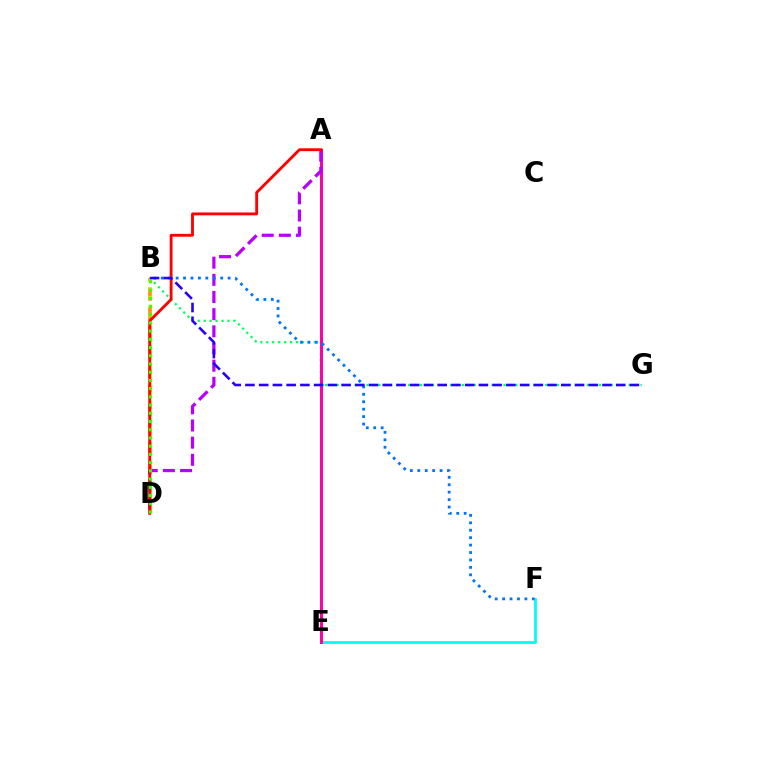{('B', 'D'): [{'color': '#ff9400', 'line_style': 'dashed', 'thickness': 2.62}, {'color': '#d1ff00', 'line_style': 'dotted', 'thickness': 2.37}, {'color': '#3dff00', 'line_style': 'dotted', 'thickness': 2.23}], ('B', 'G'): [{'color': '#00ff5c', 'line_style': 'dotted', 'thickness': 1.62}, {'color': '#2500ff', 'line_style': 'dashed', 'thickness': 1.87}], ('E', 'F'): [{'color': '#00fff6', 'line_style': 'solid', 'thickness': 2.03}], ('A', 'E'): [{'color': '#ff00ac', 'line_style': 'solid', 'thickness': 2.17}], ('A', 'D'): [{'color': '#b900ff', 'line_style': 'dashed', 'thickness': 2.33}, {'color': '#ff0000', 'line_style': 'solid', 'thickness': 2.06}], ('B', 'F'): [{'color': '#0074ff', 'line_style': 'dotted', 'thickness': 2.02}]}